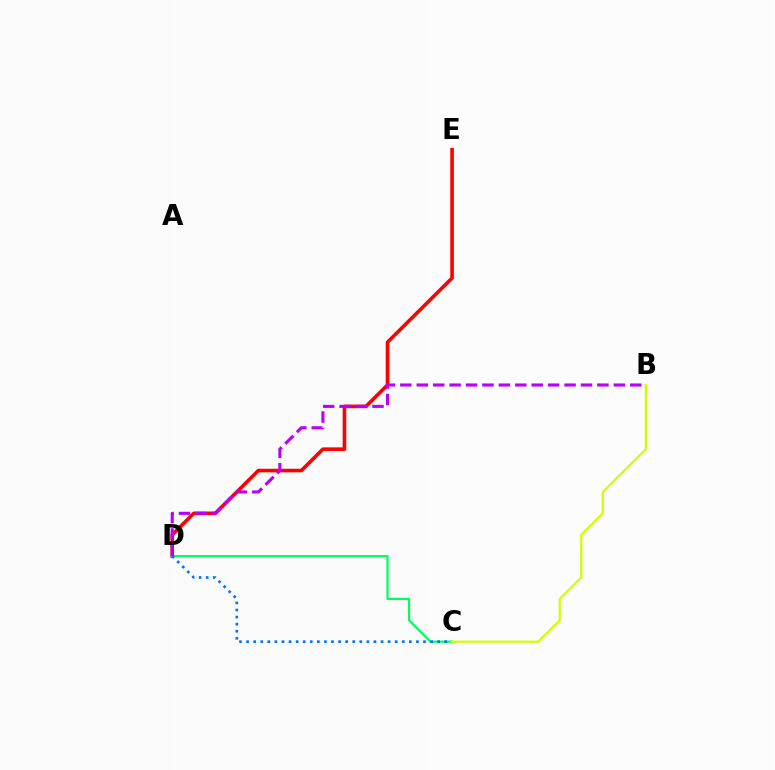{('D', 'E'): [{'color': '#ff0000', 'line_style': 'solid', 'thickness': 2.6}], ('C', 'D'): [{'color': '#00ff5c', 'line_style': 'solid', 'thickness': 1.58}, {'color': '#0074ff', 'line_style': 'dotted', 'thickness': 1.92}], ('B', 'D'): [{'color': '#b900ff', 'line_style': 'dashed', 'thickness': 2.23}], ('B', 'C'): [{'color': '#d1ff00', 'line_style': 'solid', 'thickness': 1.6}]}